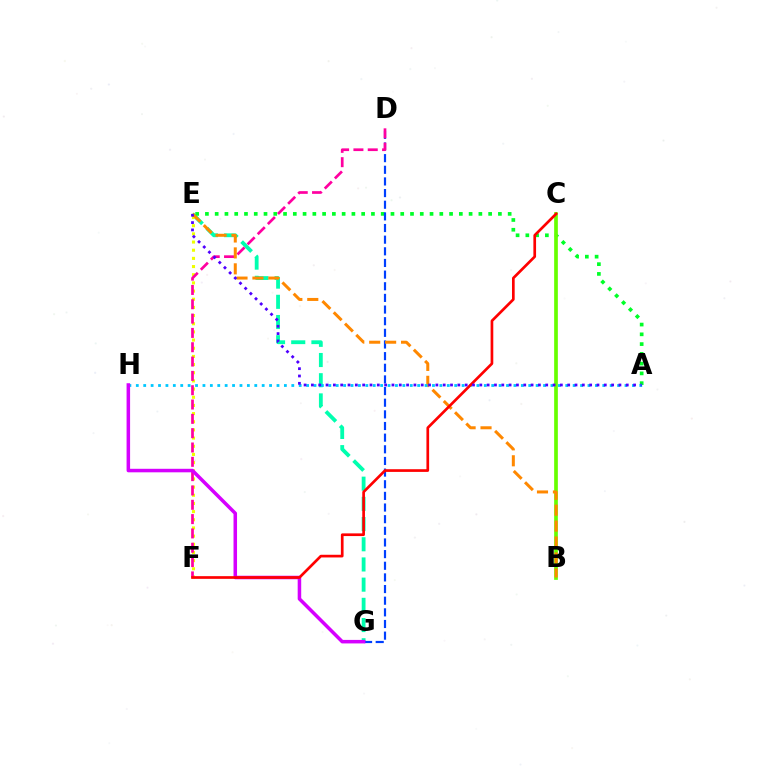{('E', 'G'): [{'color': '#00ffaf', 'line_style': 'dashed', 'thickness': 2.74}], ('A', 'E'): [{'color': '#00ff27', 'line_style': 'dotted', 'thickness': 2.65}, {'color': '#4f00ff', 'line_style': 'dotted', 'thickness': 1.99}], ('E', 'F'): [{'color': '#eeff00', 'line_style': 'dotted', 'thickness': 2.22}], ('B', 'C'): [{'color': '#66ff00', 'line_style': 'solid', 'thickness': 2.66}], ('D', 'G'): [{'color': '#003fff', 'line_style': 'dashed', 'thickness': 1.58}], ('D', 'F'): [{'color': '#ff00a0', 'line_style': 'dashed', 'thickness': 1.95}], ('B', 'E'): [{'color': '#ff8800', 'line_style': 'dashed', 'thickness': 2.16}], ('A', 'H'): [{'color': '#00c7ff', 'line_style': 'dotted', 'thickness': 2.01}], ('G', 'H'): [{'color': '#d600ff', 'line_style': 'solid', 'thickness': 2.54}], ('C', 'F'): [{'color': '#ff0000', 'line_style': 'solid', 'thickness': 1.93}]}